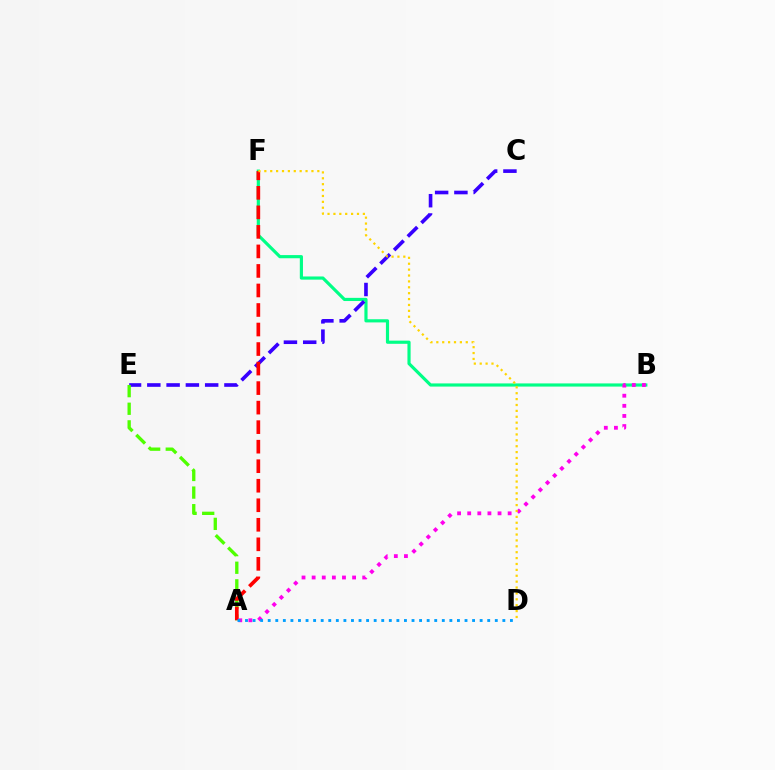{('B', 'F'): [{'color': '#00ff86', 'line_style': 'solid', 'thickness': 2.28}], ('C', 'E'): [{'color': '#3700ff', 'line_style': 'dashed', 'thickness': 2.62}], ('A', 'E'): [{'color': '#4fff00', 'line_style': 'dashed', 'thickness': 2.39}], ('A', 'F'): [{'color': '#ff0000', 'line_style': 'dashed', 'thickness': 2.65}], ('A', 'B'): [{'color': '#ff00ed', 'line_style': 'dotted', 'thickness': 2.75}], ('D', 'F'): [{'color': '#ffd500', 'line_style': 'dotted', 'thickness': 1.6}], ('A', 'D'): [{'color': '#009eff', 'line_style': 'dotted', 'thickness': 2.06}]}